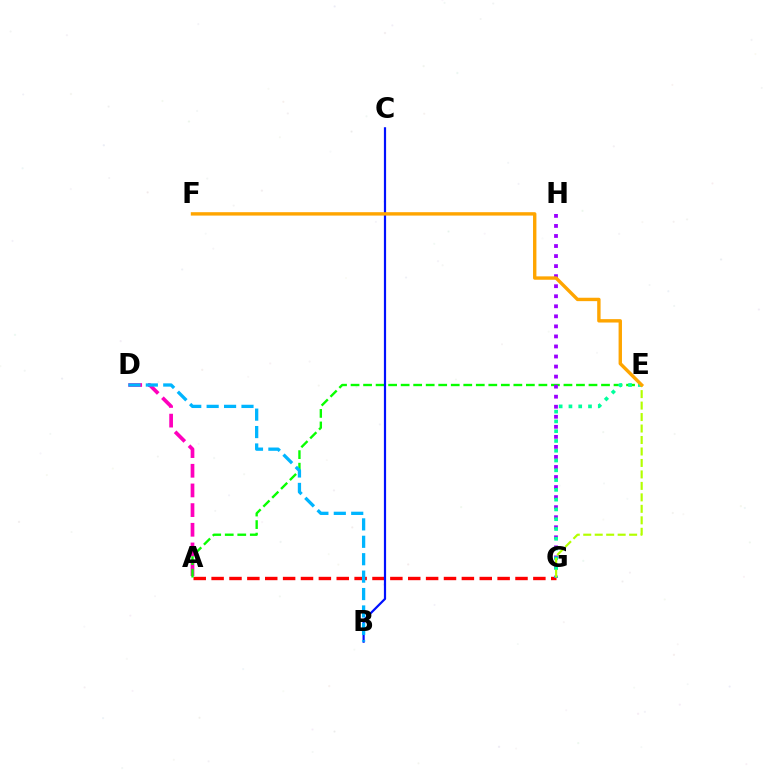{('A', 'G'): [{'color': '#ff0000', 'line_style': 'dashed', 'thickness': 2.43}], ('A', 'D'): [{'color': '#ff00bd', 'line_style': 'dashed', 'thickness': 2.67}], ('A', 'E'): [{'color': '#08ff00', 'line_style': 'dashed', 'thickness': 1.7}], ('G', 'H'): [{'color': '#9b00ff', 'line_style': 'dotted', 'thickness': 2.73}], ('B', 'C'): [{'color': '#0010ff', 'line_style': 'solid', 'thickness': 1.58}], ('E', 'G'): [{'color': '#00ff9d', 'line_style': 'dotted', 'thickness': 2.66}, {'color': '#b3ff00', 'line_style': 'dashed', 'thickness': 1.56}], ('B', 'D'): [{'color': '#00b5ff', 'line_style': 'dashed', 'thickness': 2.37}], ('E', 'F'): [{'color': '#ffa500', 'line_style': 'solid', 'thickness': 2.44}]}